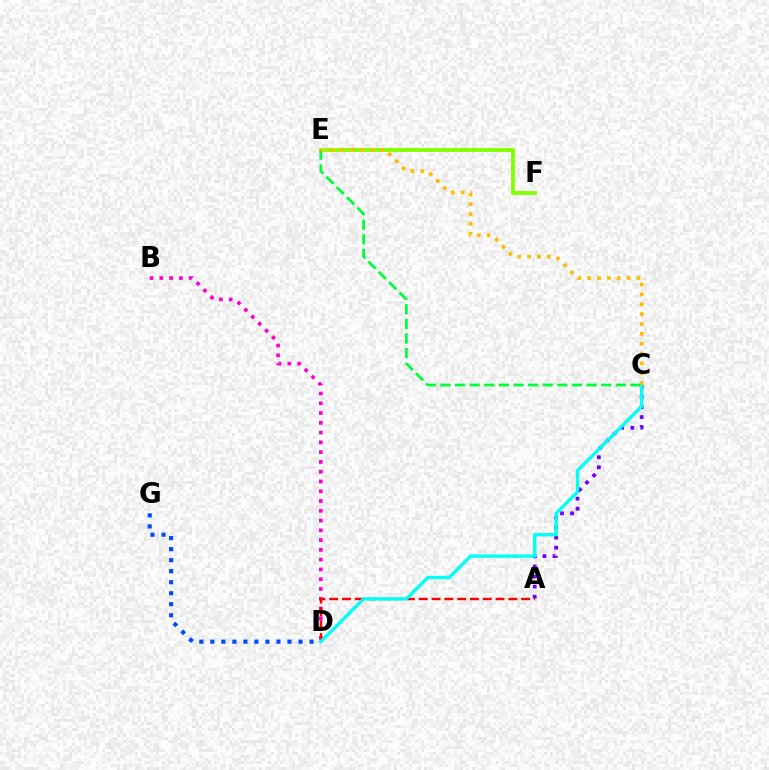{('D', 'G'): [{'color': '#004bff', 'line_style': 'dotted', 'thickness': 2.99}], ('E', 'F'): [{'color': '#84ff00', 'line_style': 'solid', 'thickness': 2.8}], ('B', 'D'): [{'color': '#ff00cf', 'line_style': 'dotted', 'thickness': 2.66}], ('A', 'C'): [{'color': '#7200ff', 'line_style': 'dotted', 'thickness': 2.73}], ('A', 'D'): [{'color': '#ff0000', 'line_style': 'dashed', 'thickness': 1.74}], ('C', 'E'): [{'color': '#00ff39', 'line_style': 'dashed', 'thickness': 1.98}, {'color': '#ffbd00', 'line_style': 'dotted', 'thickness': 2.68}], ('C', 'D'): [{'color': '#00fff6', 'line_style': 'solid', 'thickness': 2.4}]}